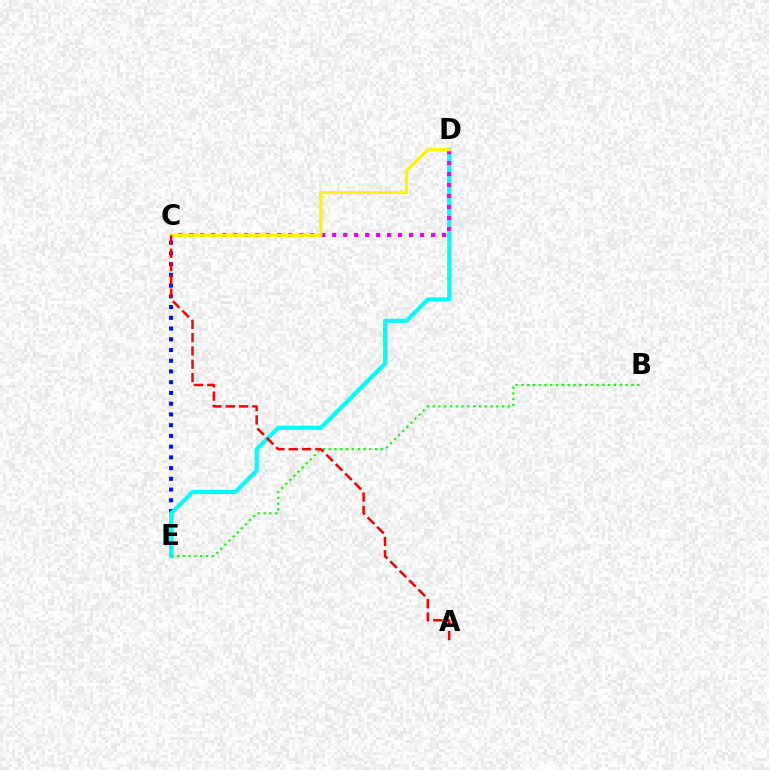{('C', 'E'): [{'color': '#0010ff', 'line_style': 'dotted', 'thickness': 2.92}], ('D', 'E'): [{'color': '#00fff6', 'line_style': 'solid', 'thickness': 2.95}], ('B', 'E'): [{'color': '#08ff00', 'line_style': 'dotted', 'thickness': 1.57}], ('C', 'D'): [{'color': '#ee00ff', 'line_style': 'dotted', 'thickness': 2.99}, {'color': '#fcf500', 'line_style': 'solid', 'thickness': 2.29}], ('A', 'C'): [{'color': '#ff0000', 'line_style': 'dashed', 'thickness': 1.81}]}